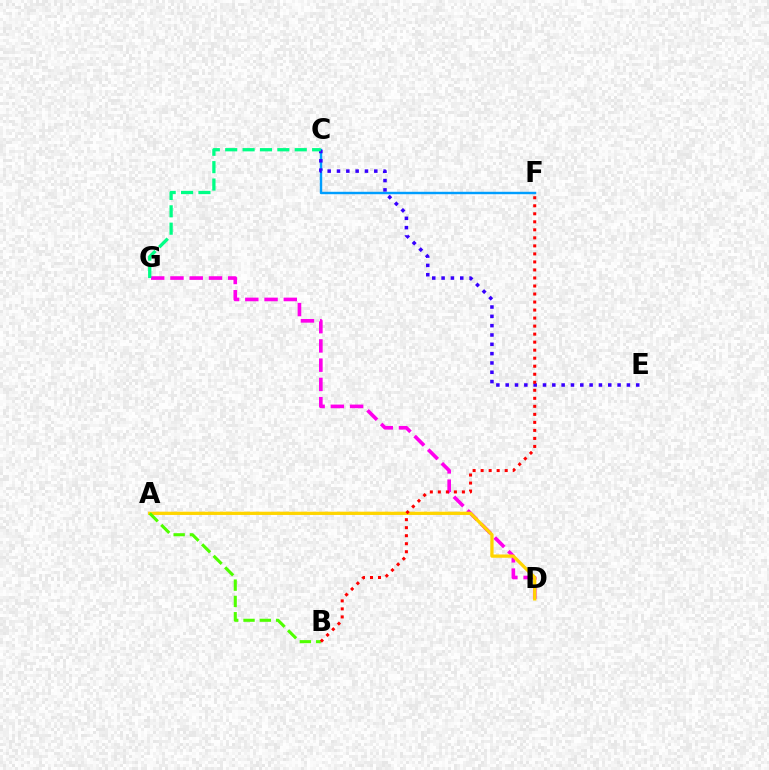{('C', 'F'): [{'color': '#009eff', 'line_style': 'solid', 'thickness': 1.74}], ('C', 'E'): [{'color': '#3700ff', 'line_style': 'dotted', 'thickness': 2.53}], ('D', 'G'): [{'color': '#ff00ed', 'line_style': 'dashed', 'thickness': 2.61}], ('A', 'D'): [{'color': '#ffd500', 'line_style': 'solid', 'thickness': 2.36}], ('A', 'B'): [{'color': '#4fff00', 'line_style': 'dashed', 'thickness': 2.21}], ('C', 'G'): [{'color': '#00ff86', 'line_style': 'dashed', 'thickness': 2.36}], ('B', 'F'): [{'color': '#ff0000', 'line_style': 'dotted', 'thickness': 2.18}]}